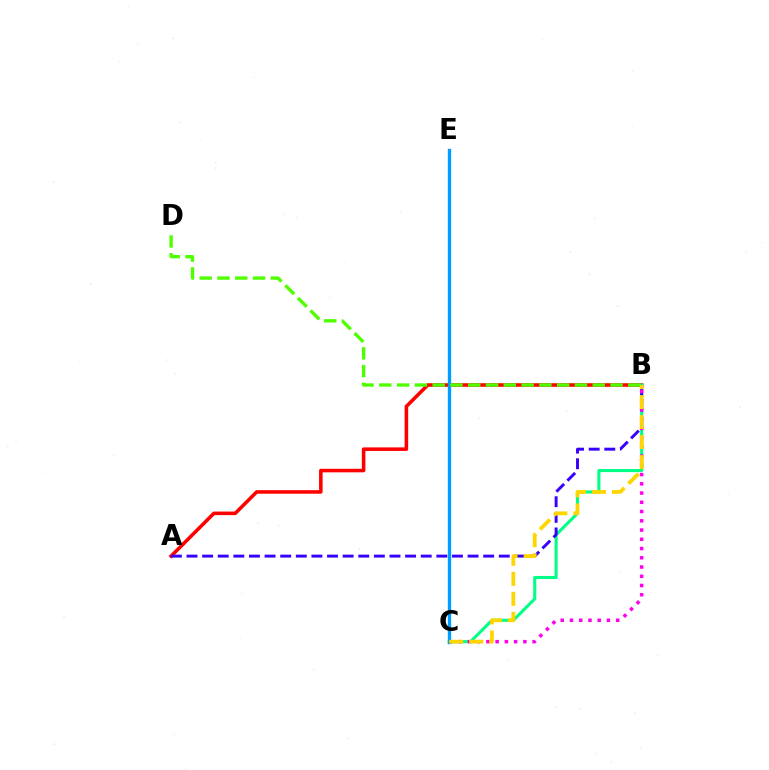{('A', 'B'): [{'color': '#ff0000', 'line_style': 'solid', 'thickness': 2.56}, {'color': '#3700ff', 'line_style': 'dashed', 'thickness': 2.12}], ('B', 'C'): [{'color': '#00ff86', 'line_style': 'solid', 'thickness': 2.22}, {'color': '#ff00ed', 'line_style': 'dotted', 'thickness': 2.51}, {'color': '#ffd500', 'line_style': 'dashed', 'thickness': 2.72}], ('C', 'E'): [{'color': '#009eff', 'line_style': 'solid', 'thickness': 2.43}], ('B', 'D'): [{'color': '#4fff00', 'line_style': 'dashed', 'thickness': 2.42}]}